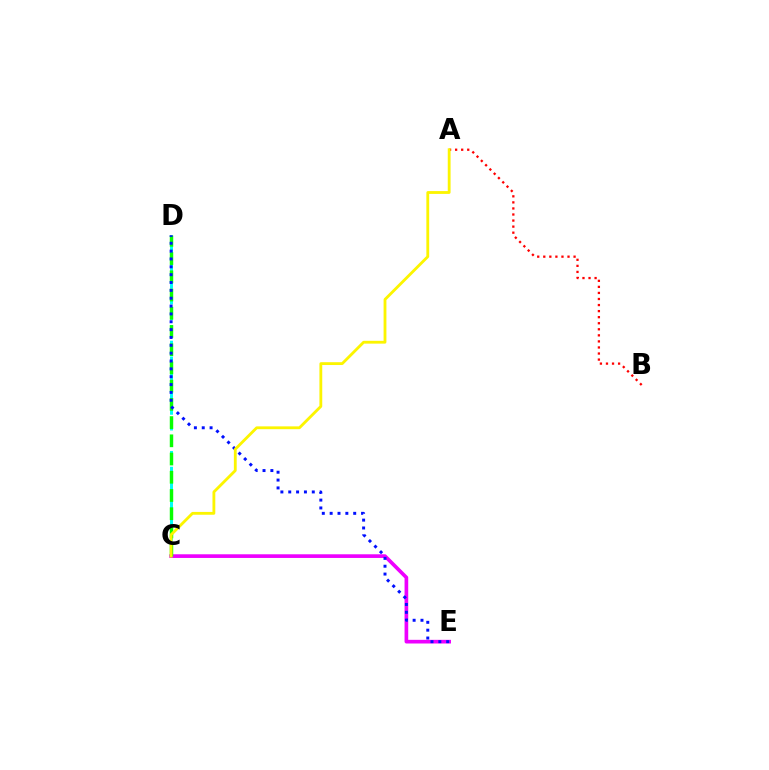{('C', 'E'): [{'color': '#ee00ff', 'line_style': 'solid', 'thickness': 2.64}], ('A', 'B'): [{'color': '#ff0000', 'line_style': 'dotted', 'thickness': 1.65}], ('C', 'D'): [{'color': '#00fff6', 'line_style': 'dashed', 'thickness': 2.14}, {'color': '#08ff00', 'line_style': 'dashed', 'thickness': 2.48}], ('D', 'E'): [{'color': '#0010ff', 'line_style': 'dotted', 'thickness': 2.13}], ('A', 'C'): [{'color': '#fcf500', 'line_style': 'solid', 'thickness': 2.03}]}